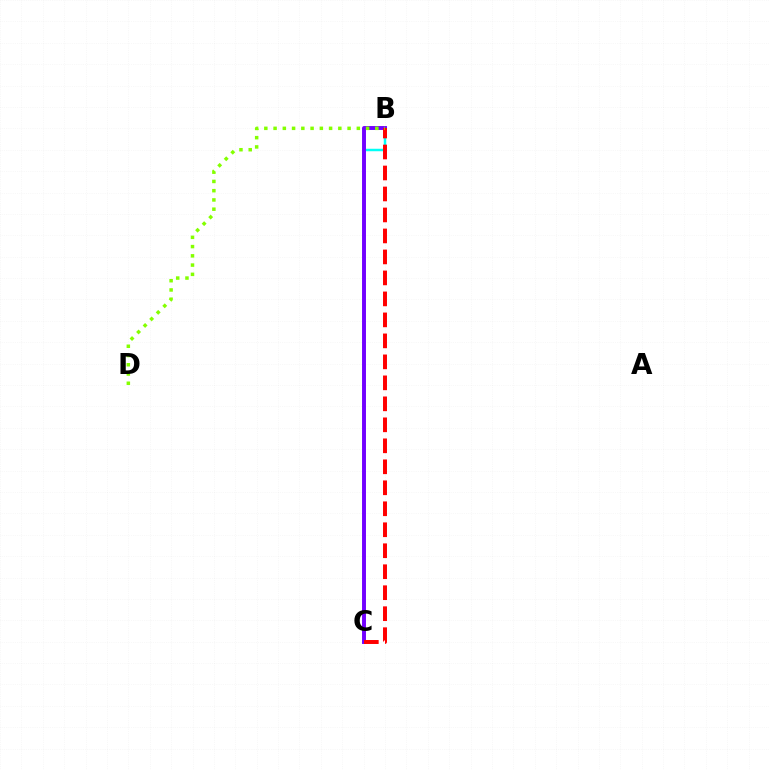{('B', 'C'): [{'color': '#00fff6', 'line_style': 'solid', 'thickness': 1.78}, {'color': '#7200ff', 'line_style': 'solid', 'thickness': 2.83}, {'color': '#ff0000', 'line_style': 'dashed', 'thickness': 2.85}], ('B', 'D'): [{'color': '#84ff00', 'line_style': 'dotted', 'thickness': 2.51}]}